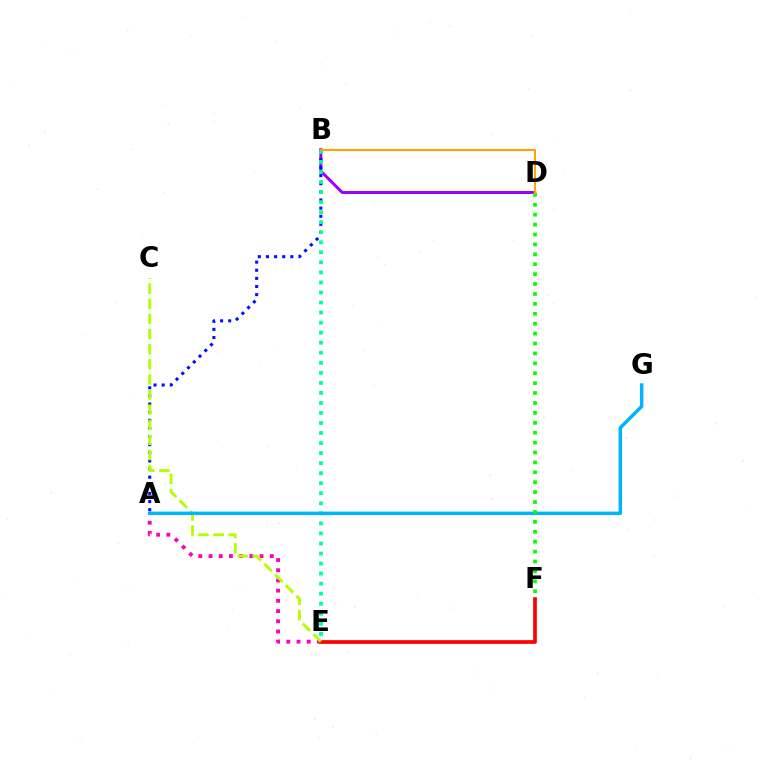{('A', 'E'): [{'color': '#ff00bd', 'line_style': 'dotted', 'thickness': 2.77}], ('B', 'D'): [{'color': '#9b00ff', 'line_style': 'solid', 'thickness': 2.15}, {'color': '#ffa500', 'line_style': 'solid', 'thickness': 1.51}], ('E', 'F'): [{'color': '#ff0000', 'line_style': 'solid', 'thickness': 2.66}], ('A', 'B'): [{'color': '#0010ff', 'line_style': 'dotted', 'thickness': 2.21}], ('C', 'E'): [{'color': '#b3ff00', 'line_style': 'dashed', 'thickness': 2.05}], ('B', 'E'): [{'color': '#00ff9d', 'line_style': 'dotted', 'thickness': 2.73}], ('A', 'G'): [{'color': '#00b5ff', 'line_style': 'solid', 'thickness': 2.48}], ('D', 'F'): [{'color': '#08ff00', 'line_style': 'dotted', 'thickness': 2.69}]}